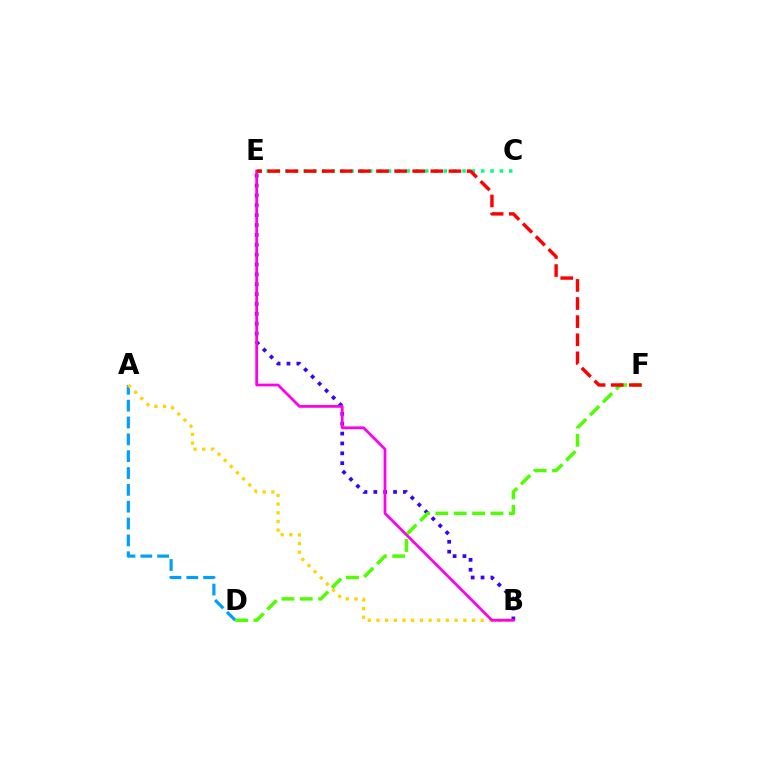{('A', 'D'): [{'color': '#009eff', 'line_style': 'dashed', 'thickness': 2.29}], ('B', 'E'): [{'color': '#3700ff', 'line_style': 'dotted', 'thickness': 2.68}, {'color': '#ff00ed', 'line_style': 'solid', 'thickness': 1.99}], ('A', 'B'): [{'color': '#ffd500', 'line_style': 'dotted', 'thickness': 2.36}], ('C', 'E'): [{'color': '#00ff86', 'line_style': 'dotted', 'thickness': 2.54}], ('D', 'F'): [{'color': '#4fff00', 'line_style': 'dashed', 'thickness': 2.49}], ('E', 'F'): [{'color': '#ff0000', 'line_style': 'dashed', 'thickness': 2.46}]}